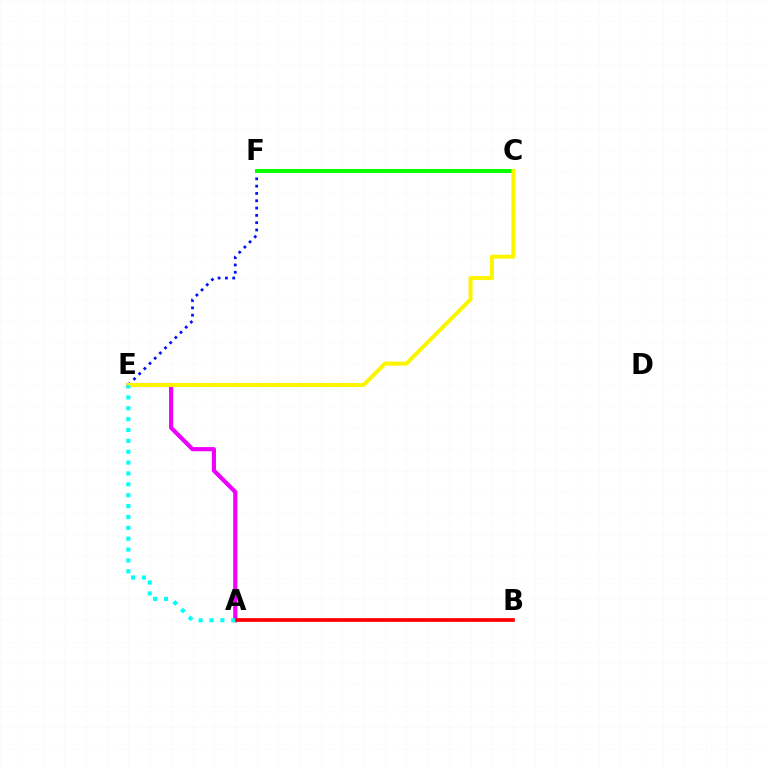{('A', 'E'): [{'color': '#ee00ff', 'line_style': 'solid', 'thickness': 2.98}, {'color': '#00fff6', 'line_style': 'dotted', 'thickness': 2.95}], ('E', 'F'): [{'color': '#0010ff', 'line_style': 'dotted', 'thickness': 1.99}], ('A', 'B'): [{'color': '#ff0000', 'line_style': 'solid', 'thickness': 2.66}], ('C', 'F'): [{'color': '#08ff00', 'line_style': 'solid', 'thickness': 2.9}], ('C', 'E'): [{'color': '#fcf500', 'line_style': 'solid', 'thickness': 2.91}]}